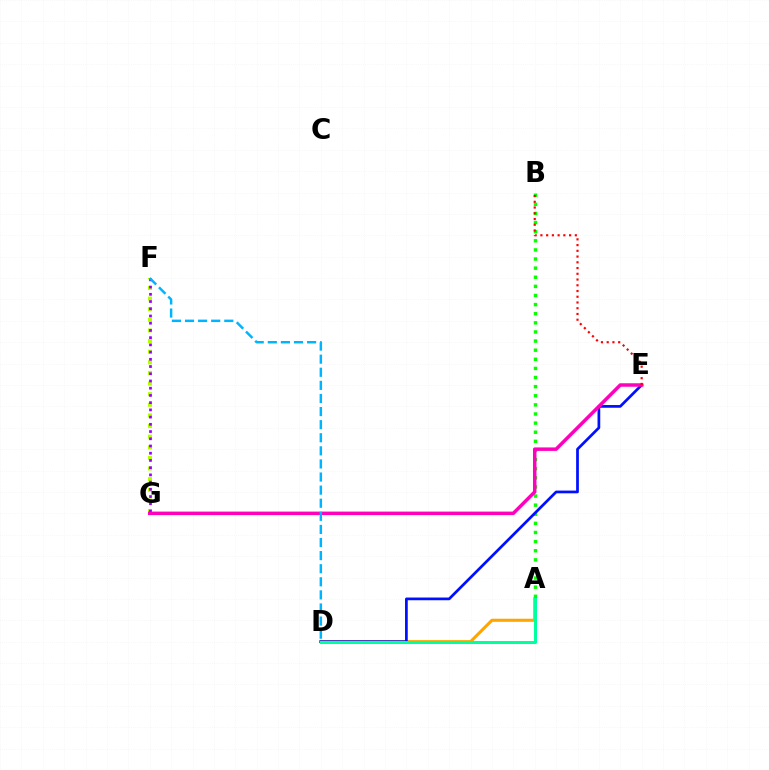{('F', 'G'): [{'color': '#b3ff00', 'line_style': 'dotted', 'thickness': 2.89}, {'color': '#9b00ff', 'line_style': 'dotted', 'thickness': 1.96}], ('A', 'D'): [{'color': '#ffa500', 'line_style': 'solid', 'thickness': 2.22}, {'color': '#00ff9d', 'line_style': 'solid', 'thickness': 2.17}], ('A', 'B'): [{'color': '#08ff00', 'line_style': 'dotted', 'thickness': 2.48}], ('D', 'E'): [{'color': '#0010ff', 'line_style': 'solid', 'thickness': 1.96}], ('E', 'G'): [{'color': '#ff00bd', 'line_style': 'solid', 'thickness': 2.51}], ('D', 'F'): [{'color': '#00b5ff', 'line_style': 'dashed', 'thickness': 1.78}], ('B', 'E'): [{'color': '#ff0000', 'line_style': 'dotted', 'thickness': 1.56}]}